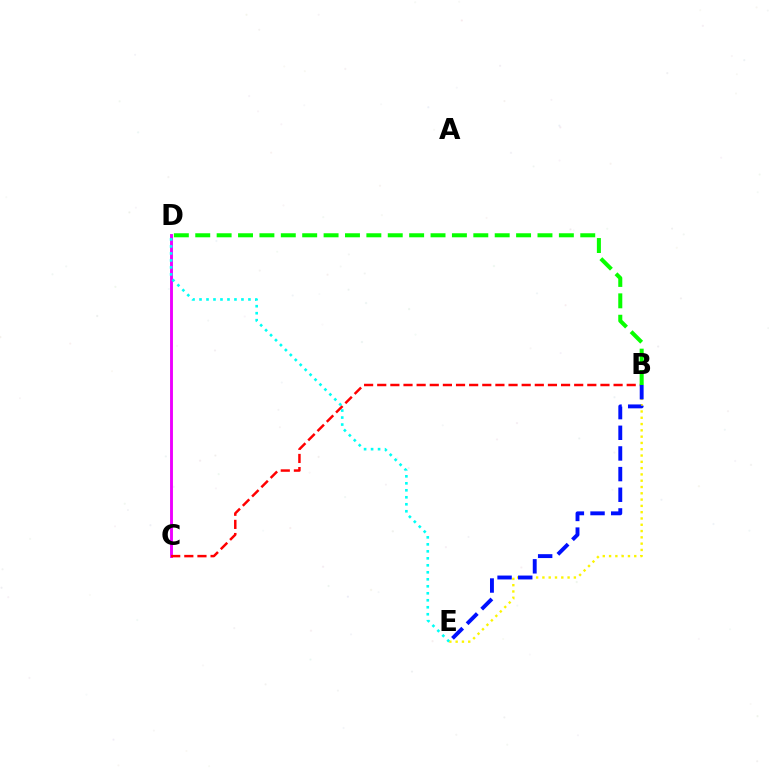{('B', 'E'): [{'color': '#fcf500', 'line_style': 'dotted', 'thickness': 1.71}, {'color': '#0010ff', 'line_style': 'dashed', 'thickness': 2.81}], ('C', 'D'): [{'color': '#ee00ff', 'line_style': 'solid', 'thickness': 2.08}], ('B', 'C'): [{'color': '#ff0000', 'line_style': 'dashed', 'thickness': 1.78}], ('B', 'D'): [{'color': '#08ff00', 'line_style': 'dashed', 'thickness': 2.91}], ('D', 'E'): [{'color': '#00fff6', 'line_style': 'dotted', 'thickness': 1.9}]}